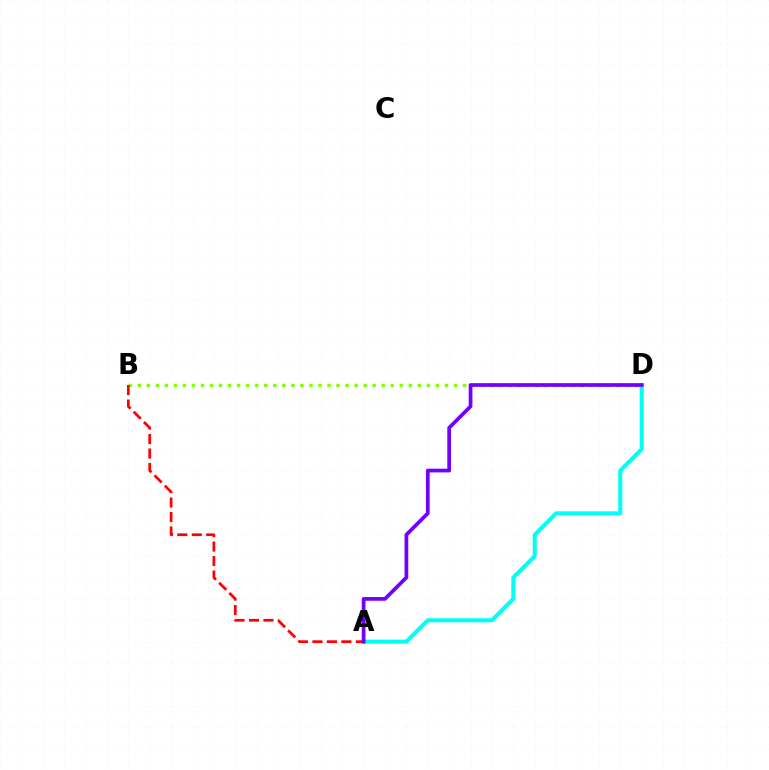{('B', 'D'): [{'color': '#84ff00', 'line_style': 'dotted', 'thickness': 2.46}], ('A', 'D'): [{'color': '#00fff6', 'line_style': 'solid', 'thickness': 2.92}, {'color': '#7200ff', 'line_style': 'solid', 'thickness': 2.69}], ('A', 'B'): [{'color': '#ff0000', 'line_style': 'dashed', 'thickness': 1.97}]}